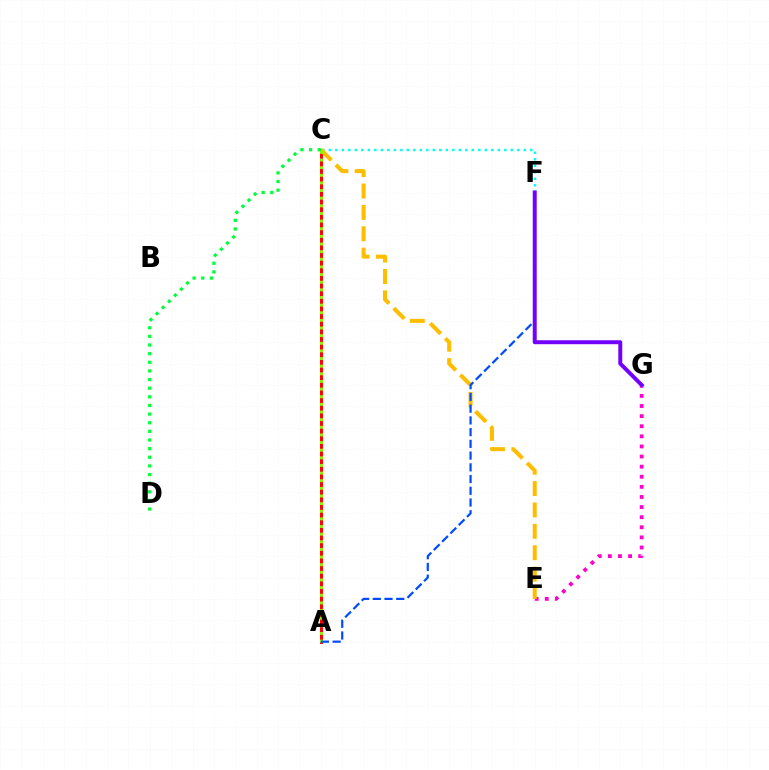{('E', 'G'): [{'color': '#ff00cf', 'line_style': 'dotted', 'thickness': 2.75}], ('A', 'C'): [{'color': '#ff0000', 'line_style': 'solid', 'thickness': 2.13}, {'color': '#84ff00', 'line_style': 'dotted', 'thickness': 2.07}], ('C', 'F'): [{'color': '#00fff6', 'line_style': 'dotted', 'thickness': 1.77}], ('C', 'E'): [{'color': '#ffbd00', 'line_style': 'dashed', 'thickness': 2.9}], ('A', 'F'): [{'color': '#004bff', 'line_style': 'dashed', 'thickness': 1.59}], ('F', 'G'): [{'color': '#7200ff', 'line_style': 'solid', 'thickness': 2.84}], ('C', 'D'): [{'color': '#00ff39', 'line_style': 'dotted', 'thickness': 2.35}]}